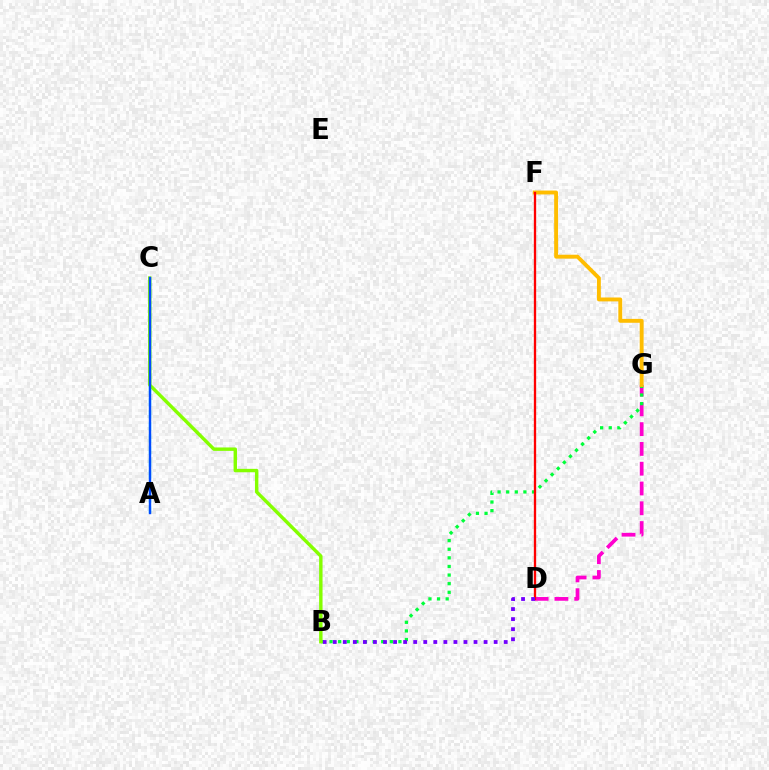{('A', 'C'): [{'color': '#00fff6', 'line_style': 'dashed', 'thickness': 1.63}, {'color': '#004bff', 'line_style': 'solid', 'thickness': 1.73}], ('D', 'G'): [{'color': '#ff00cf', 'line_style': 'dashed', 'thickness': 2.69}], ('B', 'G'): [{'color': '#00ff39', 'line_style': 'dotted', 'thickness': 2.34}], ('F', 'G'): [{'color': '#ffbd00', 'line_style': 'solid', 'thickness': 2.8}], ('D', 'F'): [{'color': '#ff0000', 'line_style': 'solid', 'thickness': 1.67}], ('B', 'D'): [{'color': '#7200ff', 'line_style': 'dotted', 'thickness': 2.73}], ('B', 'C'): [{'color': '#84ff00', 'line_style': 'solid', 'thickness': 2.46}]}